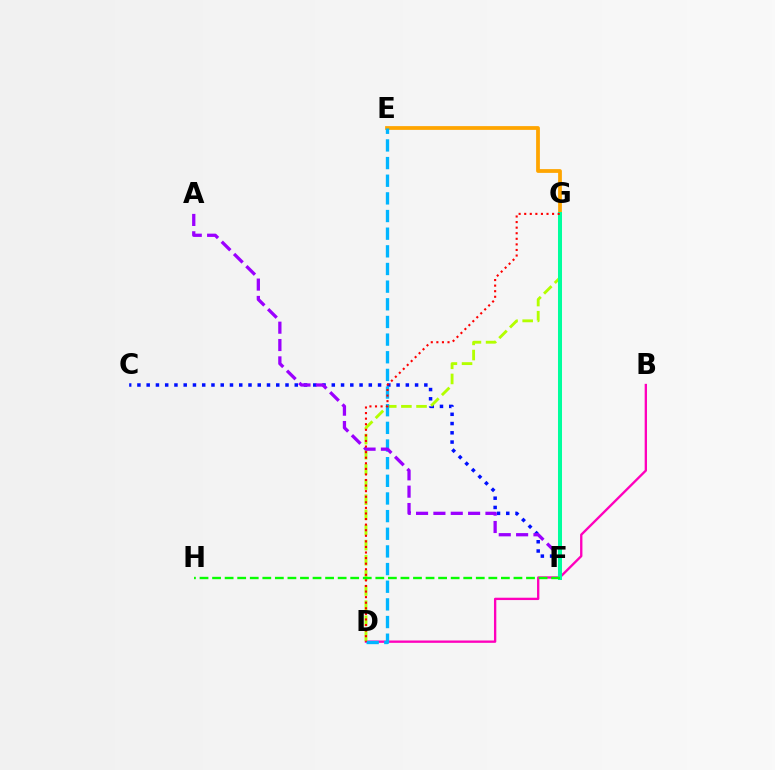{('B', 'D'): [{'color': '#ff00bd', 'line_style': 'solid', 'thickness': 1.68}], ('C', 'F'): [{'color': '#0010ff', 'line_style': 'dotted', 'thickness': 2.51}], ('E', 'G'): [{'color': '#ffa500', 'line_style': 'solid', 'thickness': 2.71}], ('D', 'G'): [{'color': '#b3ff00', 'line_style': 'dashed', 'thickness': 2.06}, {'color': '#ff0000', 'line_style': 'dotted', 'thickness': 1.52}], ('D', 'E'): [{'color': '#00b5ff', 'line_style': 'dashed', 'thickness': 2.4}], ('A', 'F'): [{'color': '#9b00ff', 'line_style': 'dashed', 'thickness': 2.36}], ('F', 'G'): [{'color': '#00ff9d', 'line_style': 'solid', 'thickness': 2.89}], ('F', 'H'): [{'color': '#08ff00', 'line_style': 'dashed', 'thickness': 1.71}]}